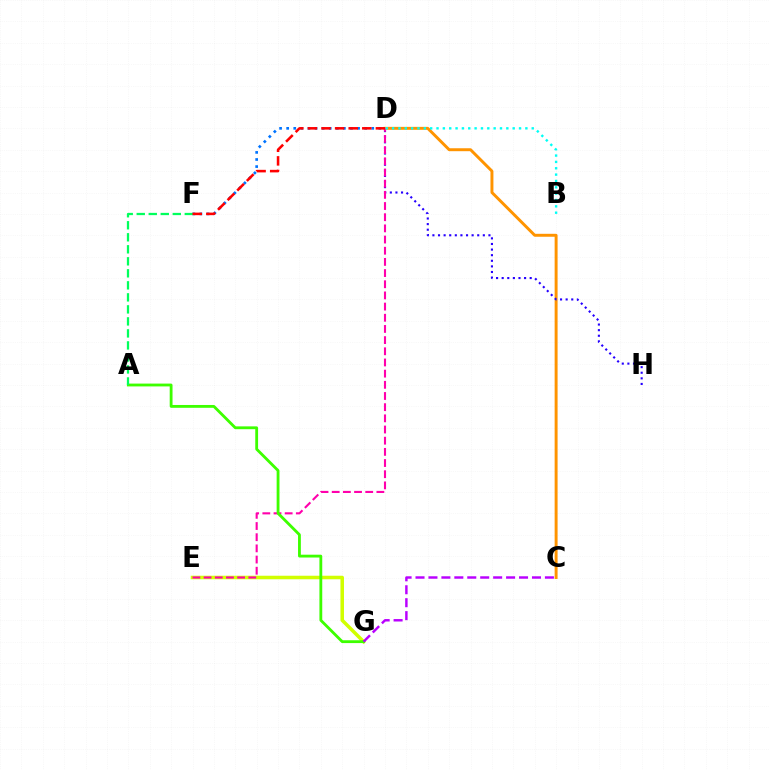{('C', 'D'): [{'color': '#ff9400', 'line_style': 'solid', 'thickness': 2.12}], ('D', 'F'): [{'color': '#0074ff', 'line_style': 'dotted', 'thickness': 1.93}, {'color': '#ff0000', 'line_style': 'dashed', 'thickness': 1.85}], ('D', 'H'): [{'color': '#2500ff', 'line_style': 'dotted', 'thickness': 1.52}], ('E', 'G'): [{'color': '#d1ff00', 'line_style': 'solid', 'thickness': 2.54}], ('D', 'E'): [{'color': '#ff00ac', 'line_style': 'dashed', 'thickness': 1.52}], ('A', 'G'): [{'color': '#3dff00', 'line_style': 'solid', 'thickness': 2.03}], ('B', 'D'): [{'color': '#00fff6', 'line_style': 'dotted', 'thickness': 1.72}], ('A', 'F'): [{'color': '#00ff5c', 'line_style': 'dashed', 'thickness': 1.63}], ('C', 'G'): [{'color': '#b900ff', 'line_style': 'dashed', 'thickness': 1.76}]}